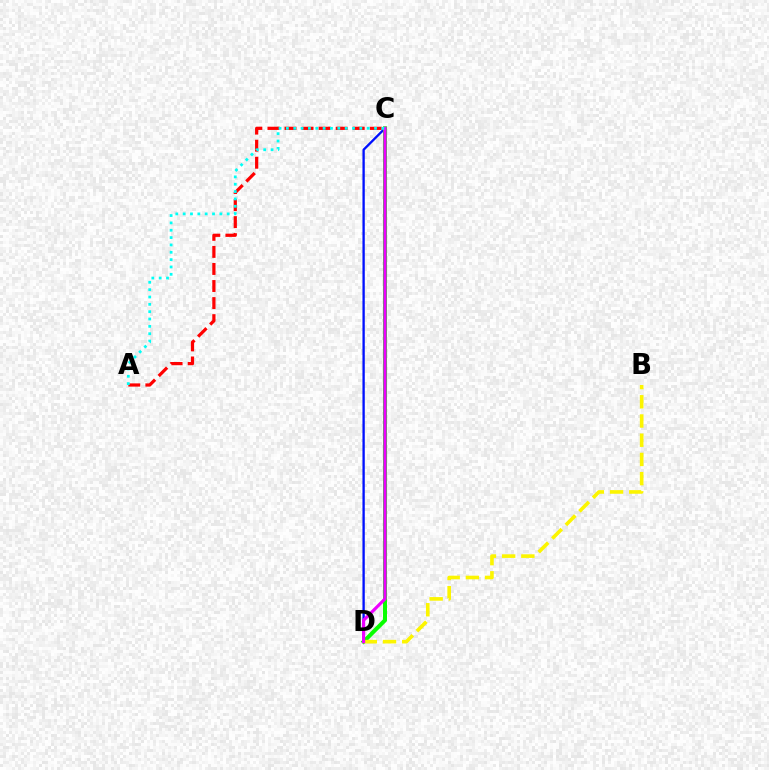{('A', 'C'): [{'color': '#ff0000', 'line_style': 'dashed', 'thickness': 2.32}, {'color': '#00fff6', 'line_style': 'dotted', 'thickness': 2.0}], ('C', 'D'): [{'color': '#0010ff', 'line_style': 'solid', 'thickness': 1.68}, {'color': '#08ff00', 'line_style': 'solid', 'thickness': 2.9}, {'color': '#ee00ff', 'line_style': 'solid', 'thickness': 2.26}], ('B', 'D'): [{'color': '#fcf500', 'line_style': 'dashed', 'thickness': 2.61}]}